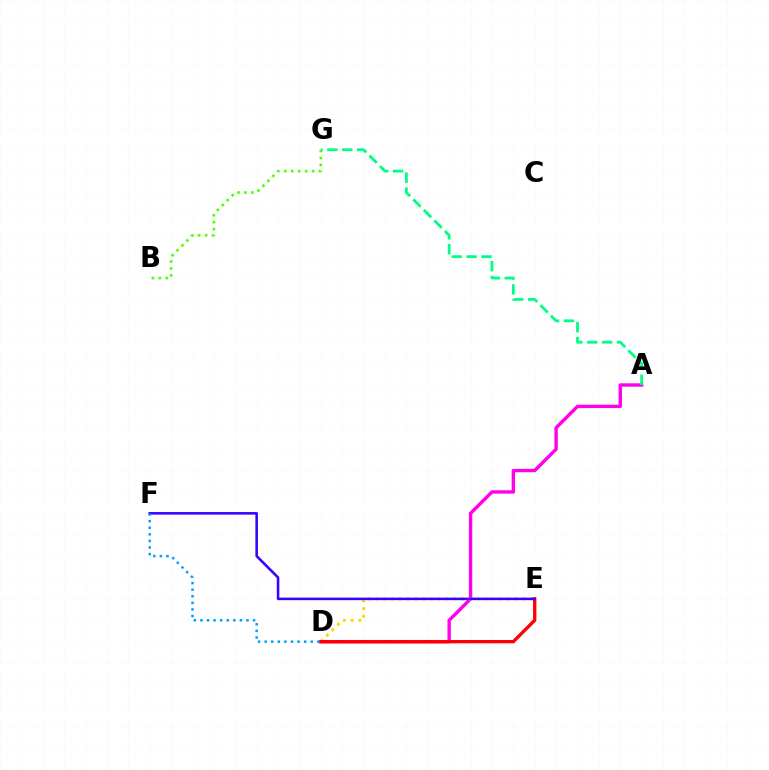{('B', 'G'): [{'color': '#4fff00', 'line_style': 'dotted', 'thickness': 1.89}], ('A', 'D'): [{'color': '#ff00ed', 'line_style': 'solid', 'thickness': 2.44}], ('D', 'E'): [{'color': '#ffd500', 'line_style': 'dotted', 'thickness': 2.1}, {'color': '#ff0000', 'line_style': 'solid', 'thickness': 2.39}], ('A', 'G'): [{'color': '#00ff86', 'line_style': 'dashed', 'thickness': 2.02}], ('E', 'F'): [{'color': '#3700ff', 'line_style': 'solid', 'thickness': 1.84}], ('D', 'F'): [{'color': '#009eff', 'line_style': 'dotted', 'thickness': 1.79}]}